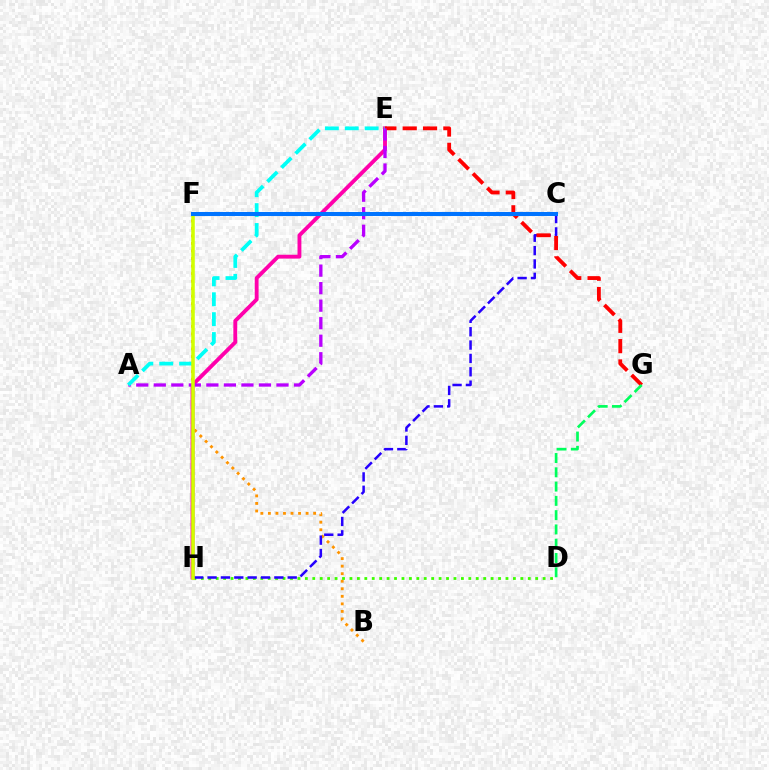{('B', 'F'): [{'color': '#ff9400', 'line_style': 'dotted', 'thickness': 2.05}], ('E', 'H'): [{'color': '#ff00ac', 'line_style': 'solid', 'thickness': 2.78}], ('D', 'H'): [{'color': '#3dff00', 'line_style': 'dotted', 'thickness': 2.02}], ('C', 'H'): [{'color': '#2500ff', 'line_style': 'dashed', 'thickness': 1.81}], ('E', 'G'): [{'color': '#ff0000', 'line_style': 'dashed', 'thickness': 2.76}], ('A', 'E'): [{'color': '#b900ff', 'line_style': 'dashed', 'thickness': 2.38}, {'color': '#00fff6', 'line_style': 'dashed', 'thickness': 2.7}], ('D', 'G'): [{'color': '#00ff5c', 'line_style': 'dashed', 'thickness': 1.94}], ('F', 'H'): [{'color': '#d1ff00', 'line_style': 'solid', 'thickness': 2.57}], ('C', 'F'): [{'color': '#0074ff', 'line_style': 'solid', 'thickness': 2.91}]}